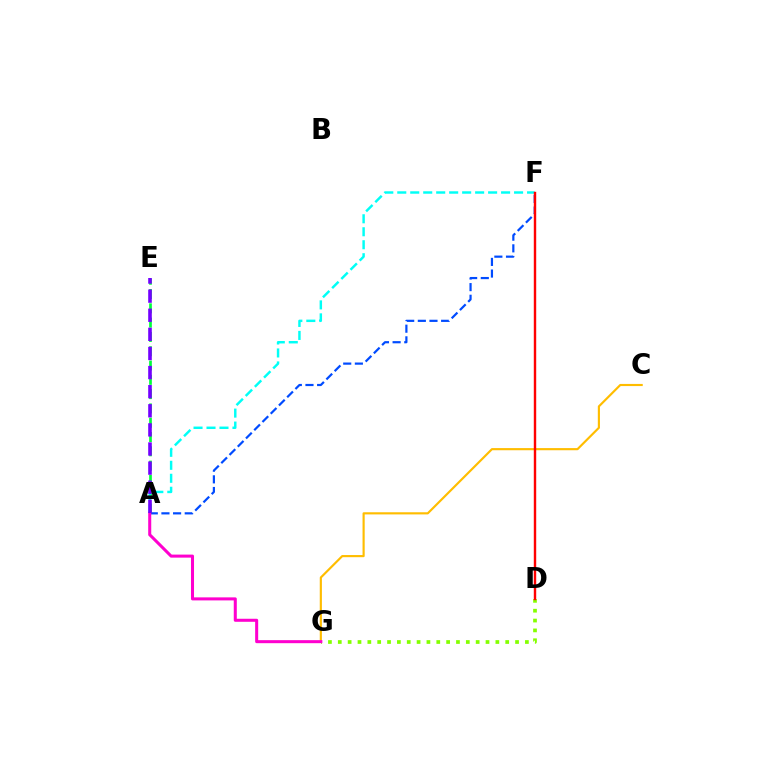{('D', 'G'): [{'color': '#84ff00', 'line_style': 'dotted', 'thickness': 2.68}], ('C', 'G'): [{'color': '#ffbd00', 'line_style': 'solid', 'thickness': 1.55}], ('A', 'E'): [{'color': '#00ff39', 'line_style': 'dashed', 'thickness': 1.94}, {'color': '#7200ff', 'line_style': 'dashed', 'thickness': 2.6}], ('A', 'F'): [{'color': '#004bff', 'line_style': 'dashed', 'thickness': 1.58}, {'color': '#00fff6', 'line_style': 'dashed', 'thickness': 1.76}], ('A', 'G'): [{'color': '#ff00cf', 'line_style': 'solid', 'thickness': 2.19}], ('D', 'F'): [{'color': '#ff0000', 'line_style': 'solid', 'thickness': 1.74}]}